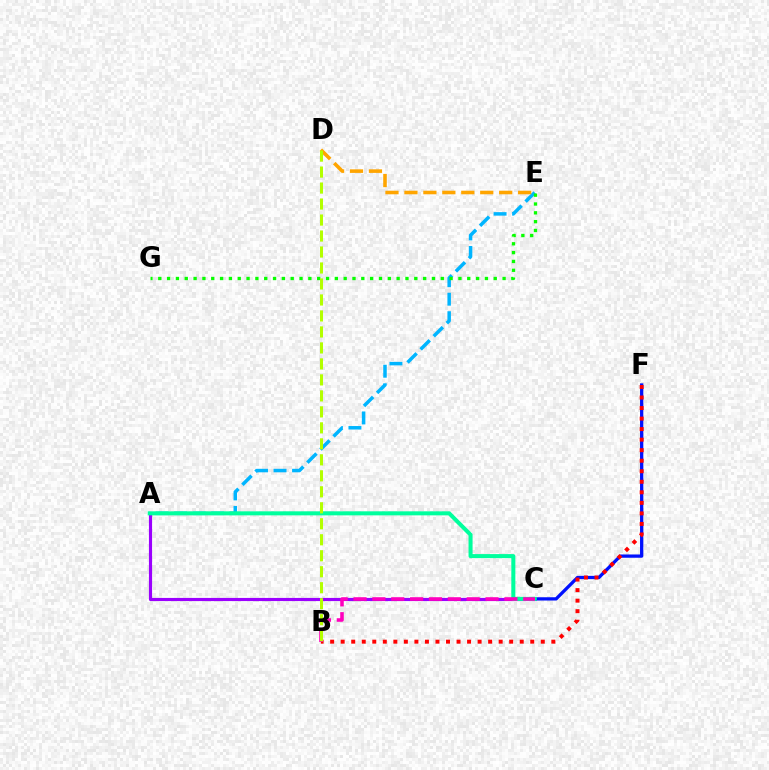{('A', 'E'): [{'color': '#00b5ff', 'line_style': 'dashed', 'thickness': 2.52}], ('A', 'C'): [{'color': '#9b00ff', 'line_style': 'solid', 'thickness': 2.26}, {'color': '#00ff9d', 'line_style': 'solid', 'thickness': 2.9}], ('E', 'G'): [{'color': '#08ff00', 'line_style': 'dotted', 'thickness': 2.4}], ('C', 'F'): [{'color': '#0010ff', 'line_style': 'solid', 'thickness': 2.36}], ('B', 'F'): [{'color': '#ff0000', 'line_style': 'dotted', 'thickness': 2.86}], ('D', 'E'): [{'color': '#ffa500', 'line_style': 'dashed', 'thickness': 2.58}], ('B', 'C'): [{'color': '#ff00bd', 'line_style': 'dashed', 'thickness': 2.56}], ('B', 'D'): [{'color': '#b3ff00', 'line_style': 'dashed', 'thickness': 2.17}]}